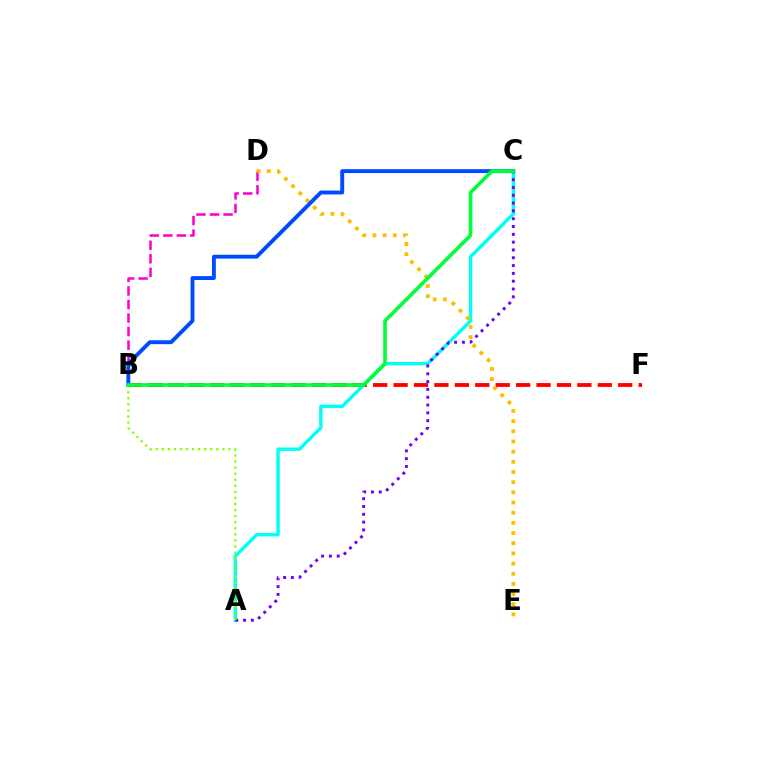{('B', 'D'): [{'color': '#ff00cf', 'line_style': 'dashed', 'thickness': 1.84}], ('B', 'F'): [{'color': '#ff0000', 'line_style': 'dashed', 'thickness': 2.77}], ('A', 'C'): [{'color': '#00fff6', 'line_style': 'solid', 'thickness': 2.46}, {'color': '#7200ff', 'line_style': 'dotted', 'thickness': 2.12}], ('D', 'E'): [{'color': '#ffbd00', 'line_style': 'dotted', 'thickness': 2.76}], ('B', 'C'): [{'color': '#004bff', 'line_style': 'solid', 'thickness': 2.81}, {'color': '#00ff39', 'line_style': 'solid', 'thickness': 2.62}], ('A', 'B'): [{'color': '#84ff00', 'line_style': 'dotted', 'thickness': 1.65}]}